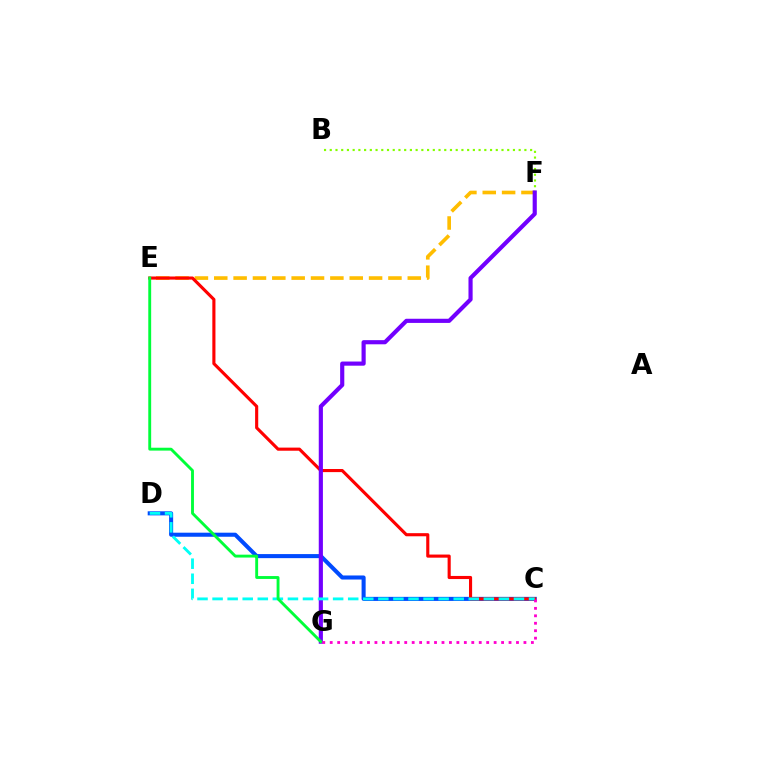{('C', 'D'): [{'color': '#004bff', 'line_style': 'solid', 'thickness': 2.92}, {'color': '#00fff6', 'line_style': 'dashed', 'thickness': 2.05}], ('E', 'F'): [{'color': '#ffbd00', 'line_style': 'dashed', 'thickness': 2.63}], ('C', 'E'): [{'color': '#ff0000', 'line_style': 'solid', 'thickness': 2.25}], ('B', 'F'): [{'color': '#84ff00', 'line_style': 'dotted', 'thickness': 1.56}], ('F', 'G'): [{'color': '#7200ff', 'line_style': 'solid', 'thickness': 2.99}], ('E', 'G'): [{'color': '#00ff39', 'line_style': 'solid', 'thickness': 2.08}], ('C', 'G'): [{'color': '#ff00cf', 'line_style': 'dotted', 'thickness': 2.02}]}